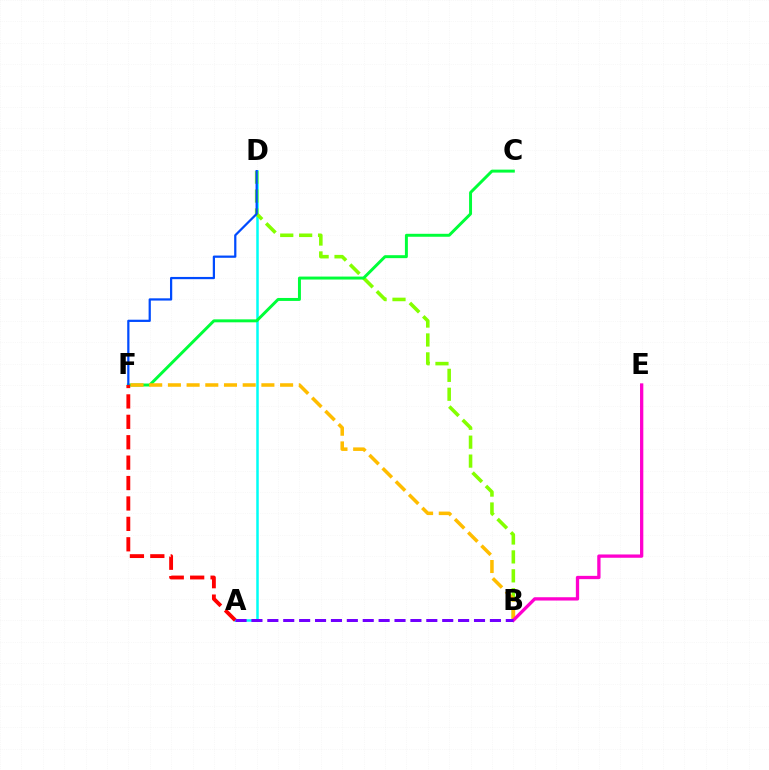{('A', 'D'): [{'color': '#00fff6', 'line_style': 'solid', 'thickness': 1.8}], ('B', 'D'): [{'color': '#84ff00', 'line_style': 'dashed', 'thickness': 2.57}], ('C', 'F'): [{'color': '#00ff39', 'line_style': 'solid', 'thickness': 2.13}], ('D', 'F'): [{'color': '#004bff', 'line_style': 'solid', 'thickness': 1.61}], ('A', 'F'): [{'color': '#ff0000', 'line_style': 'dashed', 'thickness': 2.77}], ('B', 'F'): [{'color': '#ffbd00', 'line_style': 'dashed', 'thickness': 2.54}], ('B', 'E'): [{'color': '#ff00cf', 'line_style': 'solid', 'thickness': 2.37}], ('A', 'B'): [{'color': '#7200ff', 'line_style': 'dashed', 'thickness': 2.16}]}